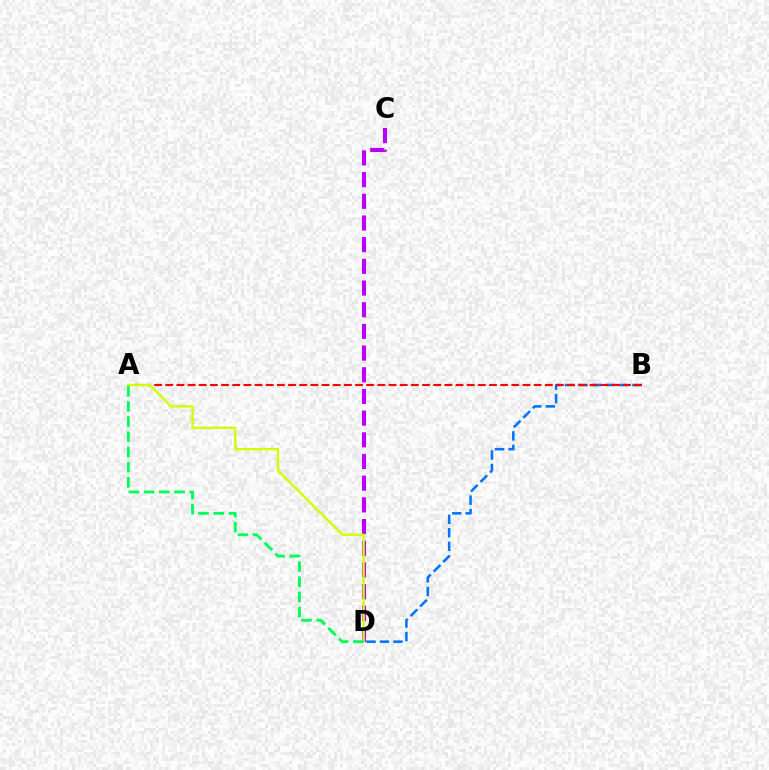{('B', 'D'): [{'color': '#0074ff', 'line_style': 'dashed', 'thickness': 1.83}], ('C', 'D'): [{'color': '#b900ff', 'line_style': 'dashed', 'thickness': 2.95}], ('A', 'B'): [{'color': '#ff0000', 'line_style': 'dashed', 'thickness': 1.52}], ('A', 'D'): [{'color': '#d1ff00', 'line_style': 'solid', 'thickness': 1.71}, {'color': '#00ff5c', 'line_style': 'dashed', 'thickness': 2.06}]}